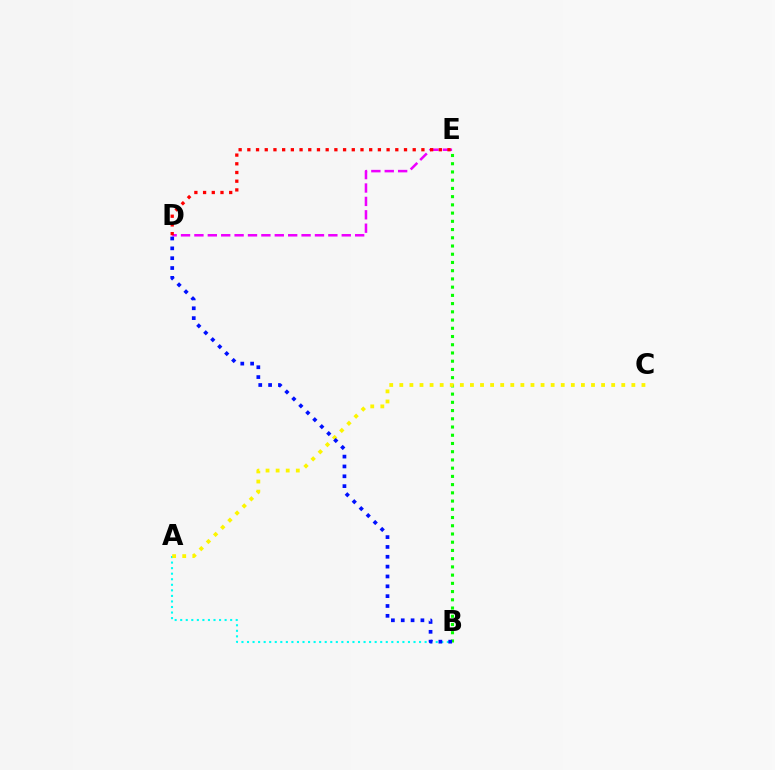{('A', 'B'): [{'color': '#00fff6', 'line_style': 'dotted', 'thickness': 1.51}], ('B', 'E'): [{'color': '#08ff00', 'line_style': 'dotted', 'thickness': 2.24}], ('D', 'E'): [{'color': '#ee00ff', 'line_style': 'dashed', 'thickness': 1.82}, {'color': '#ff0000', 'line_style': 'dotted', 'thickness': 2.36}], ('A', 'C'): [{'color': '#fcf500', 'line_style': 'dotted', 'thickness': 2.74}], ('B', 'D'): [{'color': '#0010ff', 'line_style': 'dotted', 'thickness': 2.67}]}